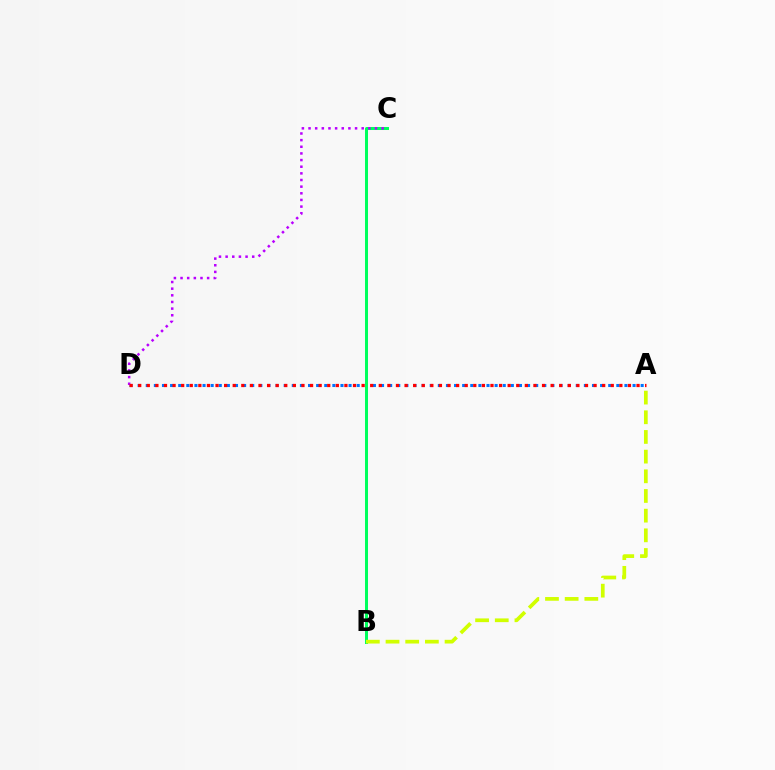{('A', 'D'): [{'color': '#0074ff', 'line_style': 'dotted', 'thickness': 2.2}, {'color': '#ff0000', 'line_style': 'dotted', 'thickness': 2.33}], ('B', 'C'): [{'color': '#00ff5c', 'line_style': 'solid', 'thickness': 2.17}], ('C', 'D'): [{'color': '#b900ff', 'line_style': 'dotted', 'thickness': 1.81}], ('A', 'B'): [{'color': '#d1ff00', 'line_style': 'dashed', 'thickness': 2.67}]}